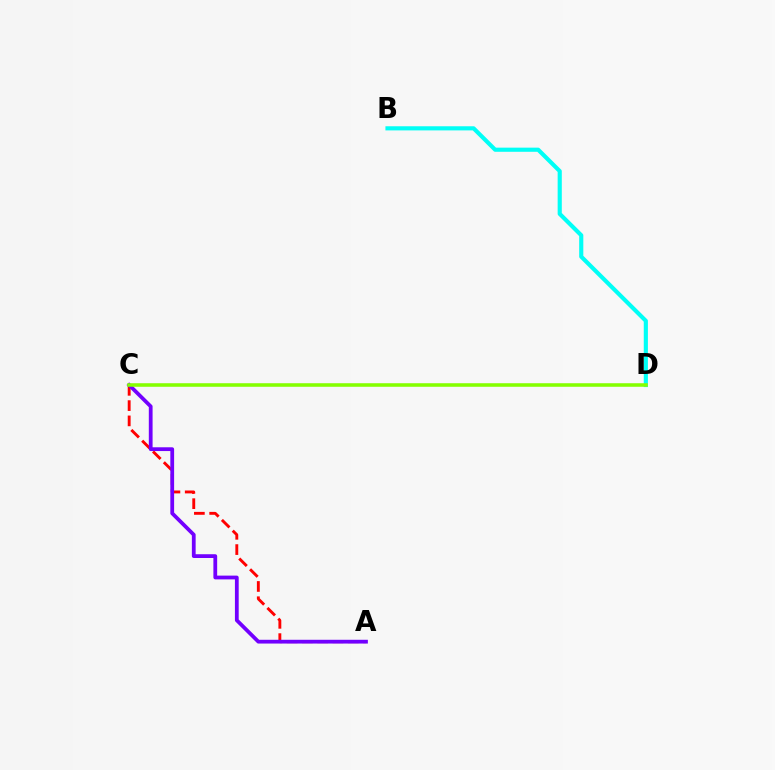{('B', 'D'): [{'color': '#00fff6', 'line_style': 'solid', 'thickness': 2.98}], ('A', 'C'): [{'color': '#ff0000', 'line_style': 'dashed', 'thickness': 2.08}, {'color': '#7200ff', 'line_style': 'solid', 'thickness': 2.71}], ('C', 'D'): [{'color': '#84ff00', 'line_style': 'solid', 'thickness': 2.56}]}